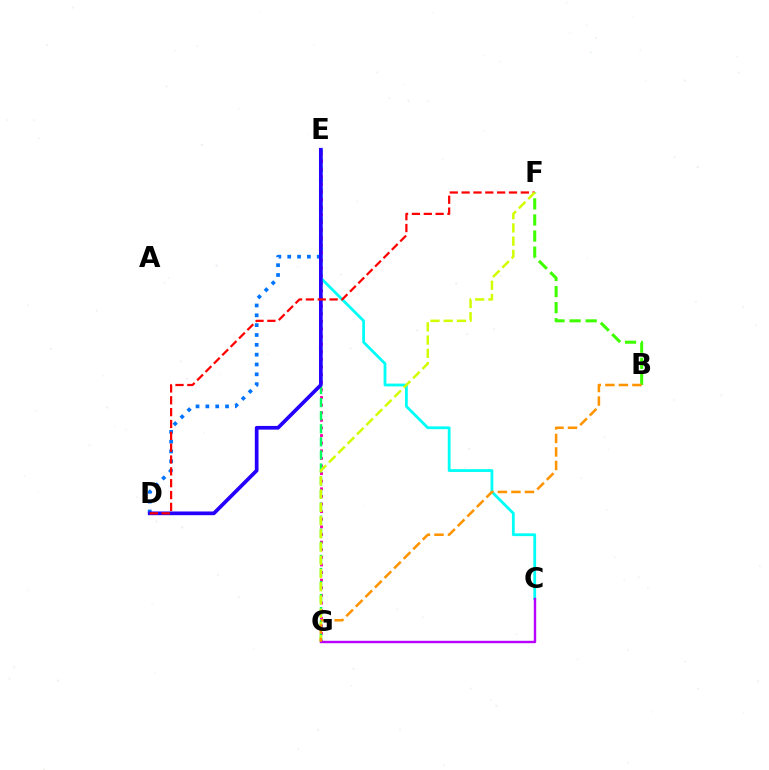{('C', 'E'): [{'color': '#00fff6', 'line_style': 'solid', 'thickness': 2.01}], ('B', 'F'): [{'color': '#3dff00', 'line_style': 'dashed', 'thickness': 2.19}], ('D', 'E'): [{'color': '#0074ff', 'line_style': 'dotted', 'thickness': 2.67}, {'color': '#2500ff', 'line_style': 'solid', 'thickness': 2.67}], ('E', 'G'): [{'color': '#ff00ac', 'line_style': 'dotted', 'thickness': 2.07}, {'color': '#00ff5c', 'line_style': 'dashed', 'thickness': 1.77}], ('D', 'F'): [{'color': '#ff0000', 'line_style': 'dashed', 'thickness': 1.61}], ('F', 'G'): [{'color': '#d1ff00', 'line_style': 'dashed', 'thickness': 1.8}], ('C', 'G'): [{'color': '#b900ff', 'line_style': 'solid', 'thickness': 1.73}], ('B', 'G'): [{'color': '#ff9400', 'line_style': 'dashed', 'thickness': 1.84}]}